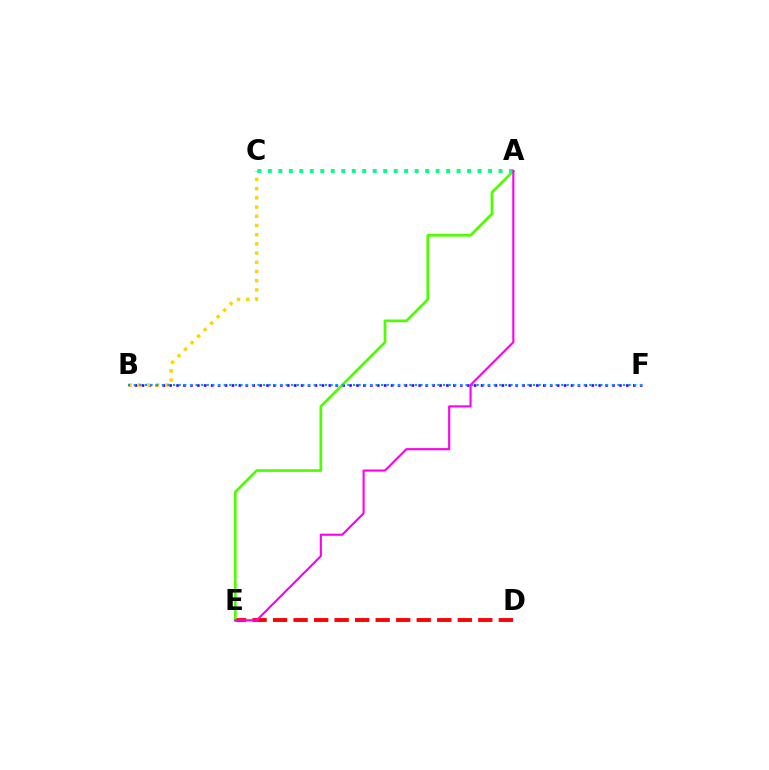{('B', 'F'): [{'color': '#3700ff', 'line_style': 'dotted', 'thickness': 1.88}, {'color': '#009eff', 'line_style': 'dotted', 'thickness': 1.53}], ('B', 'C'): [{'color': '#ffd500', 'line_style': 'dotted', 'thickness': 2.5}], ('D', 'E'): [{'color': '#ff0000', 'line_style': 'dashed', 'thickness': 2.79}], ('A', 'E'): [{'color': '#4fff00', 'line_style': 'solid', 'thickness': 1.96}, {'color': '#ff00ed', 'line_style': 'solid', 'thickness': 1.53}], ('A', 'C'): [{'color': '#00ff86', 'line_style': 'dotted', 'thickness': 2.85}]}